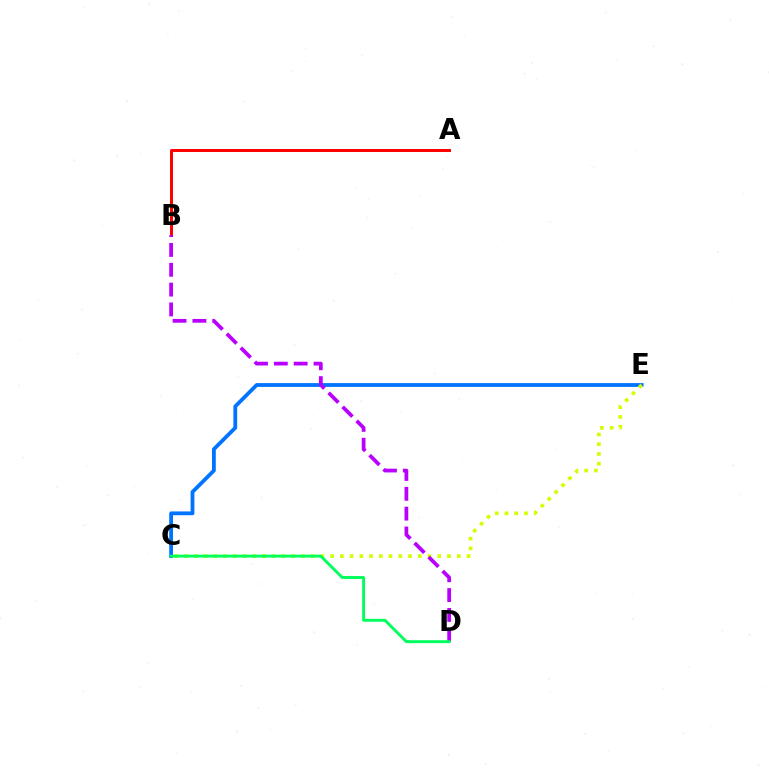{('C', 'E'): [{'color': '#0074ff', 'line_style': 'solid', 'thickness': 2.73}, {'color': '#d1ff00', 'line_style': 'dotted', 'thickness': 2.65}], ('A', 'B'): [{'color': '#ff0000', 'line_style': 'solid', 'thickness': 2.14}], ('B', 'D'): [{'color': '#b900ff', 'line_style': 'dashed', 'thickness': 2.69}], ('C', 'D'): [{'color': '#00ff5c', 'line_style': 'solid', 'thickness': 2.09}]}